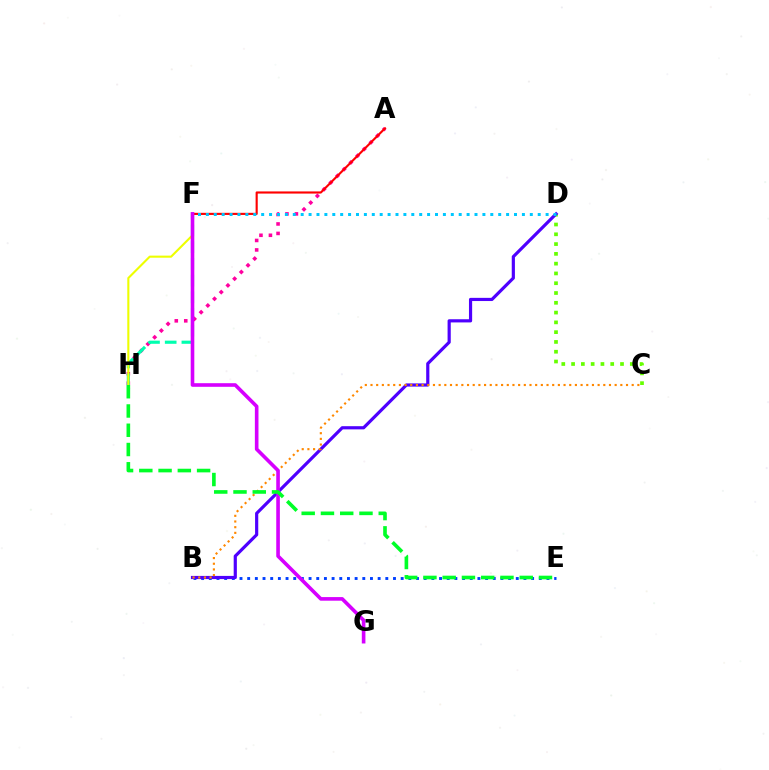{('A', 'H'): [{'color': '#ff00a0', 'line_style': 'dotted', 'thickness': 2.57}], ('C', 'D'): [{'color': '#66ff00', 'line_style': 'dotted', 'thickness': 2.66}], ('F', 'H'): [{'color': '#00ffaf', 'line_style': 'dashed', 'thickness': 2.27}, {'color': '#eeff00', 'line_style': 'solid', 'thickness': 1.51}], ('B', 'E'): [{'color': '#003fff', 'line_style': 'dotted', 'thickness': 2.09}], ('B', 'D'): [{'color': '#4f00ff', 'line_style': 'solid', 'thickness': 2.29}], ('A', 'F'): [{'color': '#ff0000', 'line_style': 'solid', 'thickness': 1.54}], ('B', 'C'): [{'color': '#ff8800', 'line_style': 'dotted', 'thickness': 1.54}], ('F', 'G'): [{'color': '#d600ff', 'line_style': 'solid', 'thickness': 2.6}], ('D', 'F'): [{'color': '#00c7ff', 'line_style': 'dotted', 'thickness': 2.15}], ('E', 'H'): [{'color': '#00ff27', 'line_style': 'dashed', 'thickness': 2.62}]}